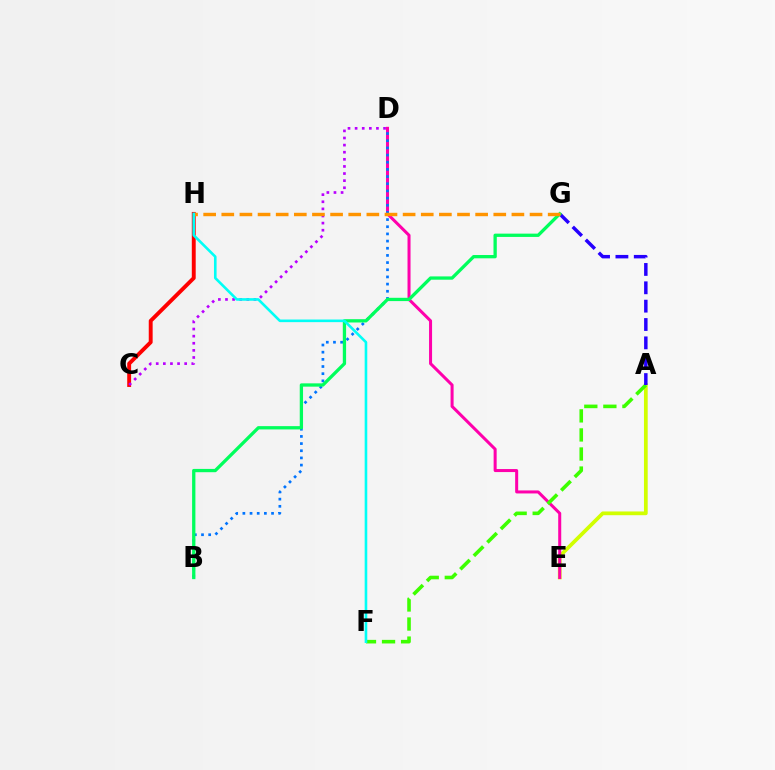{('A', 'E'): [{'color': '#d1ff00', 'line_style': 'solid', 'thickness': 2.69}], ('C', 'H'): [{'color': '#ff0000', 'line_style': 'solid', 'thickness': 2.81}], ('C', 'D'): [{'color': '#b900ff', 'line_style': 'dotted', 'thickness': 1.93}], ('D', 'E'): [{'color': '#ff00ac', 'line_style': 'solid', 'thickness': 2.17}], ('B', 'D'): [{'color': '#0074ff', 'line_style': 'dotted', 'thickness': 1.95}], ('A', 'F'): [{'color': '#3dff00', 'line_style': 'dashed', 'thickness': 2.59}], ('A', 'G'): [{'color': '#2500ff', 'line_style': 'dashed', 'thickness': 2.49}], ('B', 'G'): [{'color': '#00ff5c', 'line_style': 'solid', 'thickness': 2.37}], ('G', 'H'): [{'color': '#ff9400', 'line_style': 'dashed', 'thickness': 2.46}], ('F', 'H'): [{'color': '#00fff6', 'line_style': 'solid', 'thickness': 1.88}]}